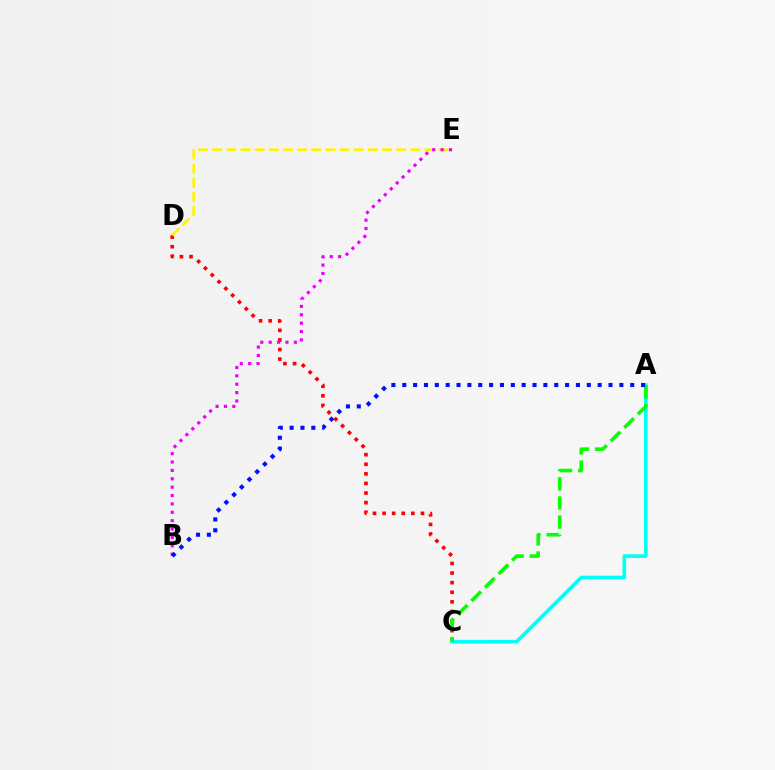{('C', 'D'): [{'color': '#ff0000', 'line_style': 'dotted', 'thickness': 2.61}], ('D', 'E'): [{'color': '#fcf500', 'line_style': 'dashed', 'thickness': 1.92}], ('A', 'C'): [{'color': '#00fff6', 'line_style': 'solid', 'thickness': 2.6}, {'color': '#08ff00', 'line_style': 'dashed', 'thickness': 2.6}], ('B', 'E'): [{'color': '#ee00ff', 'line_style': 'dotted', 'thickness': 2.28}], ('A', 'B'): [{'color': '#0010ff', 'line_style': 'dotted', 'thickness': 2.95}]}